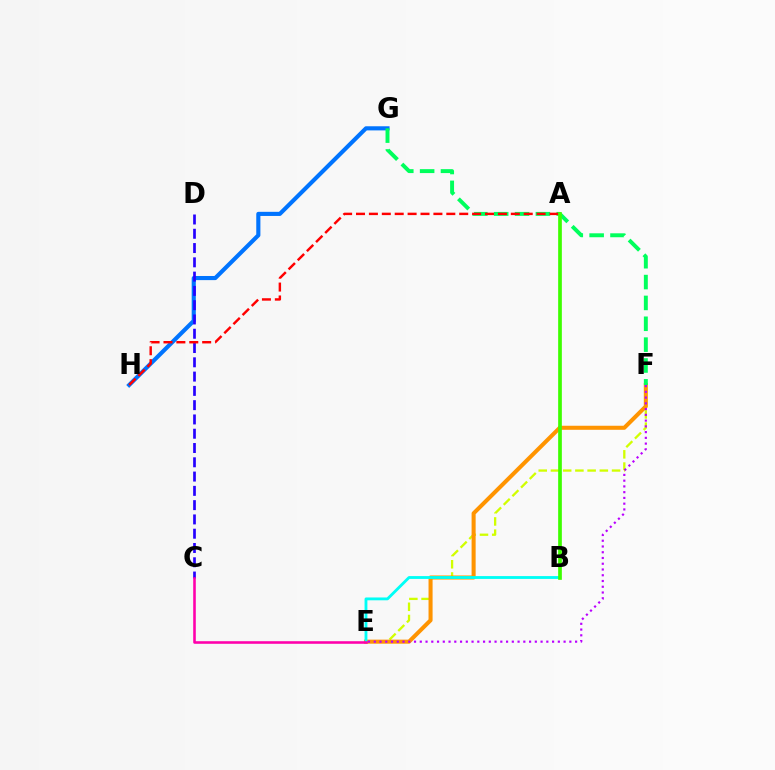{('E', 'F'): [{'color': '#d1ff00', 'line_style': 'dashed', 'thickness': 1.66}, {'color': '#ff9400', 'line_style': 'solid', 'thickness': 2.92}, {'color': '#b900ff', 'line_style': 'dotted', 'thickness': 1.56}], ('G', 'H'): [{'color': '#0074ff', 'line_style': 'solid', 'thickness': 2.97}], ('C', 'D'): [{'color': '#2500ff', 'line_style': 'dashed', 'thickness': 1.94}], ('F', 'G'): [{'color': '#00ff5c', 'line_style': 'dashed', 'thickness': 2.83}], ('B', 'E'): [{'color': '#00fff6', 'line_style': 'solid', 'thickness': 2.04}], ('A', 'H'): [{'color': '#ff0000', 'line_style': 'dashed', 'thickness': 1.75}], ('C', 'E'): [{'color': '#ff00ac', 'line_style': 'solid', 'thickness': 1.86}], ('A', 'B'): [{'color': '#3dff00', 'line_style': 'solid', 'thickness': 2.65}]}